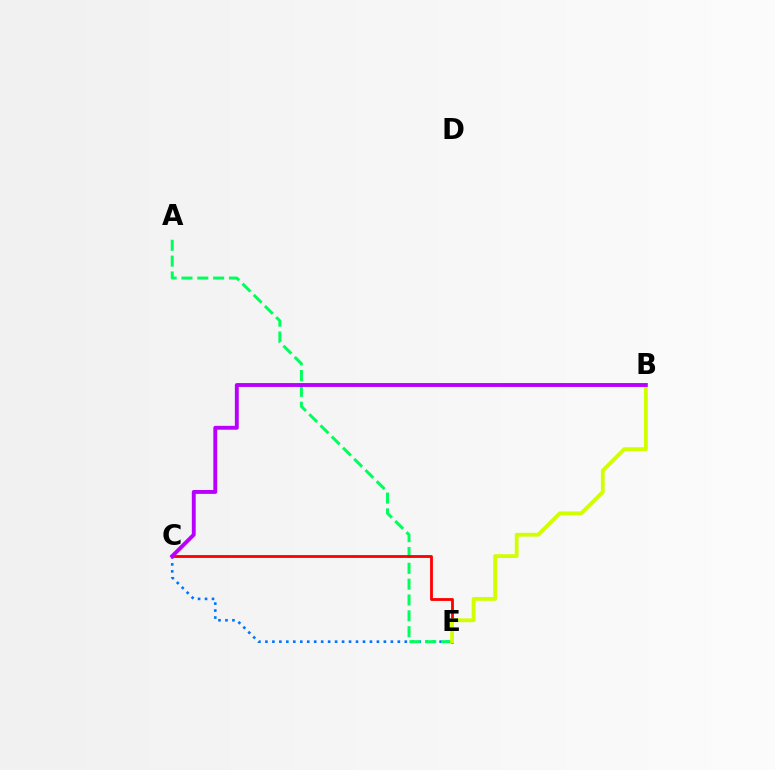{('C', 'E'): [{'color': '#0074ff', 'line_style': 'dotted', 'thickness': 1.89}, {'color': '#ff0000', 'line_style': 'solid', 'thickness': 2.03}], ('A', 'E'): [{'color': '#00ff5c', 'line_style': 'dashed', 'thickness': 2.15}], ('B', 'E'): [{'color': '#d1ff00', 'line_style': 'solid', 'thickness': 2.75}], ('B', 'C'): [{'color': '#b900ff', 'line_style': 'solid', 'thickness': 2.79}]}